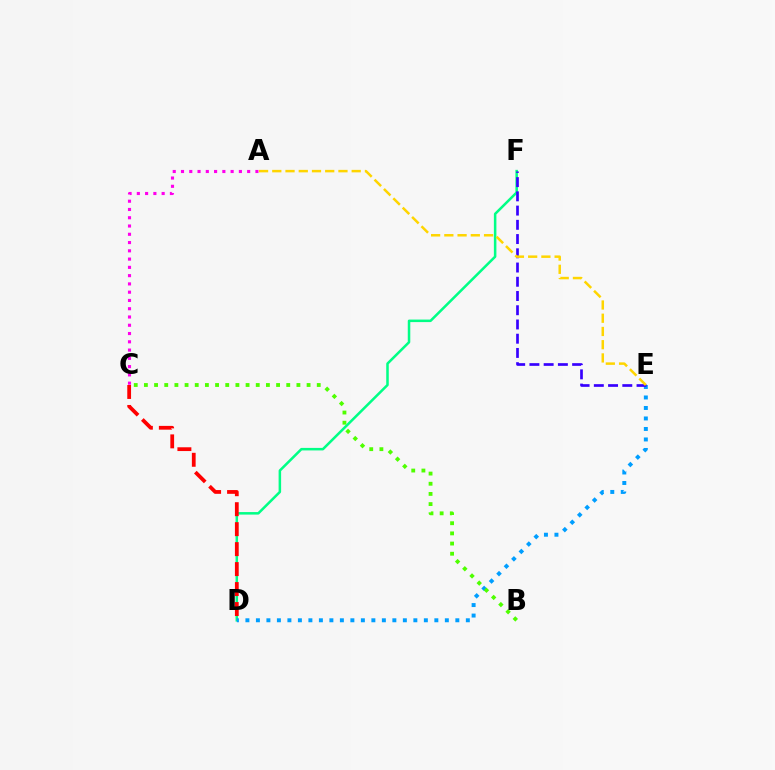{('A', 'C'): [{'color': '#ff00ed', 'line_style': 'dotted', 'thickness': 2.25}], ('D', 'F'): [{'color': '#00ff86', 'line_style': 'solid', 'thickness': 1.82}], ('C', 'D'): [{'color': '#ff0000', 'line_style': 'dashed', 'thickness': 2.71}], ('D', 'E'): [{'color': '#009eff', 'line_style': 'dotted', 'thickness': 2.85}], ('E', 'F'): [{'color': '#3700ff', 'line_style': 'dashed', 'thickness': 1.93}], ('A', 'E'): [{'color': '#ffd500', 'line_style': 'dashed', 'thickness': 1.8}], ('B', 'C'): [{'color': '#4fff00', 'line_style': 'dotted', 'thickness': 2.76}]}